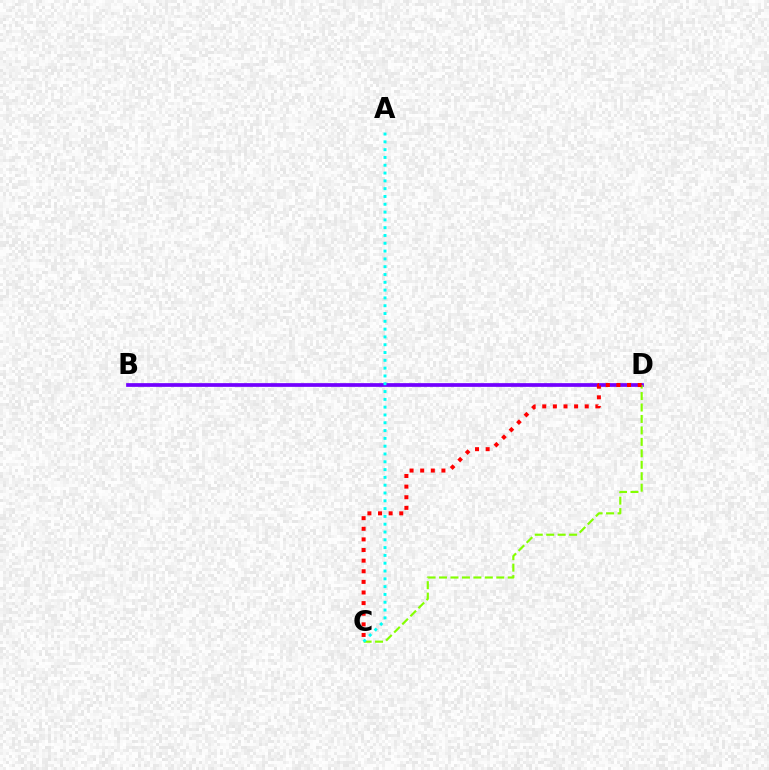{('B', 'D'): [{'color': '#7200ff', 'line_style': 'solid', 'thickness': 2.67}], ('C', 'D'): [{'color': '#84ff00', 'line_style': 'dashed', 'thickness': 1.56}, {'color': '#ff0000', 'line_style': 'dotted', 'thickness': 2.88}], ('A', 'C'): [{'color': '#00fff6', 'line_style': 'dotted', 'thickness': 2.12}]}